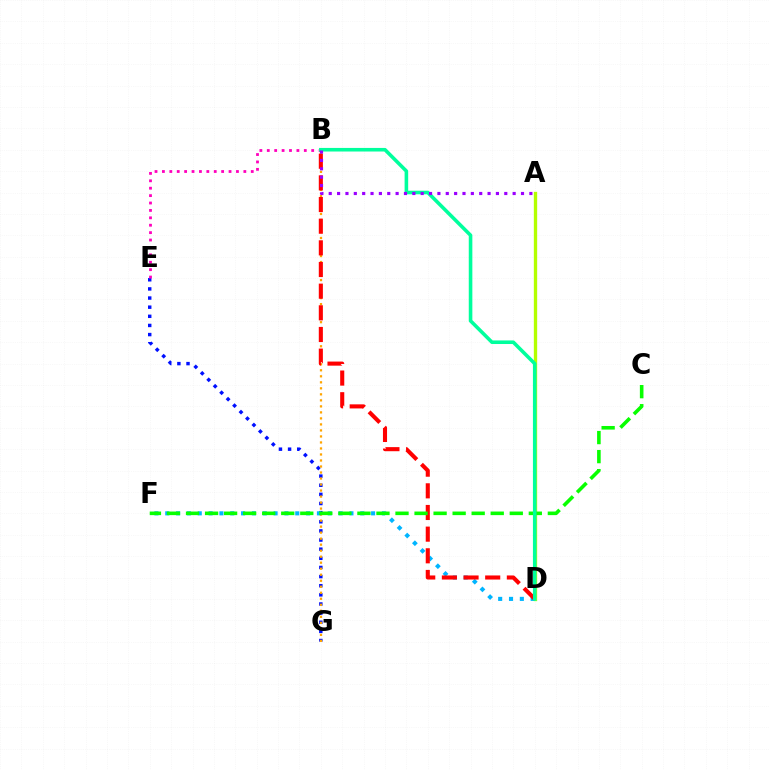{('E', 'G'): [{'color': '#0010ff', 'line_style': 'dotted', 'thickness': 2.48}], ('B', 'E'): [{'color': '#ff00bd', 'line_style': 'dotted', 'thickness': 2.01}], ('A', 'D'): [{'color': '#b3ff00', 'line_style': 'solid', 'thickness': 2.4}], ('B', 'G'): [{'color': '#ffa500', 'line_style': 'dotted', 'thickness': 1.63}], ('D', 'F'): [{'color': '#00b5ff', 'line_style': 'dotted', 'thickness': 2.94}], ('B', 'D'): [{'color': '#ff0000', 'line_style': 'dashed', 'thickness': 2.94}, {'color': '#00ff9d', 'line_style': 'solid', 'thickness': 2.58}], ('C', 'F'): [{'color': '#08ff00', 'line_style': 'dashed', 'thickness': 2.59}], ('A', 'B'): [{'color': '#9b00ff', 'line_style': 'dotted', 'thickness': 2.27}]}